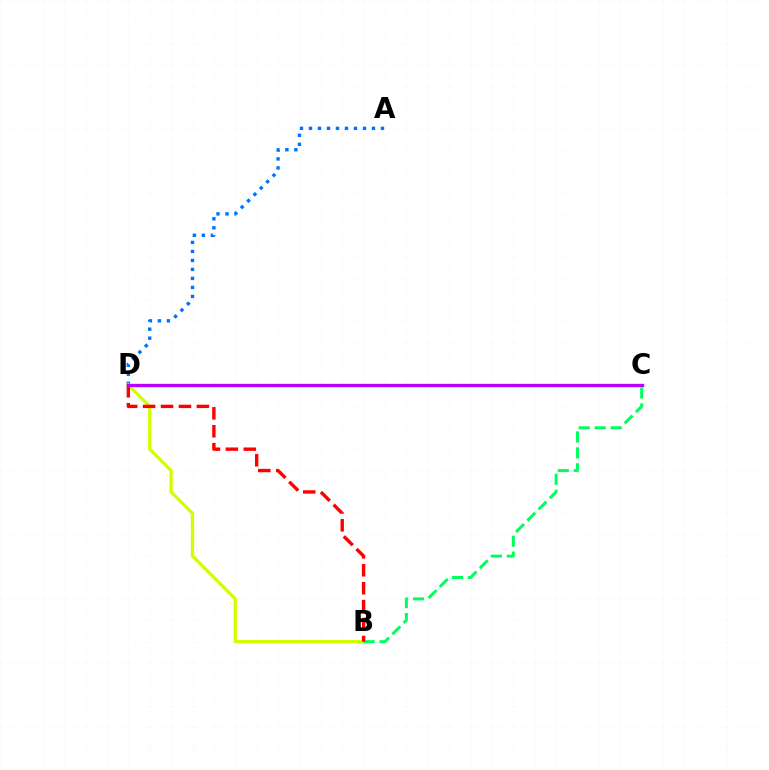{('A', 'D'): [{'color': '#0074ff', 'line_style': 'dotted', 'thickness': 2.45}], ('B', 'D'): [{'color': '#d1ff00', 'line_style': 'solid', 'thickness': 2.38}, {'color': '#ff0000', 'line_style': 'dashed', 'thickness': 2.44}], ('B', 'C'): [{'color': '#00ff5c', 'line_style': 'dashed', 'thickness': 2.16}], ('C', 'D'): [{'color': '#b900ff', 'line_style': 'solid', 'thickness': 2.4}]}